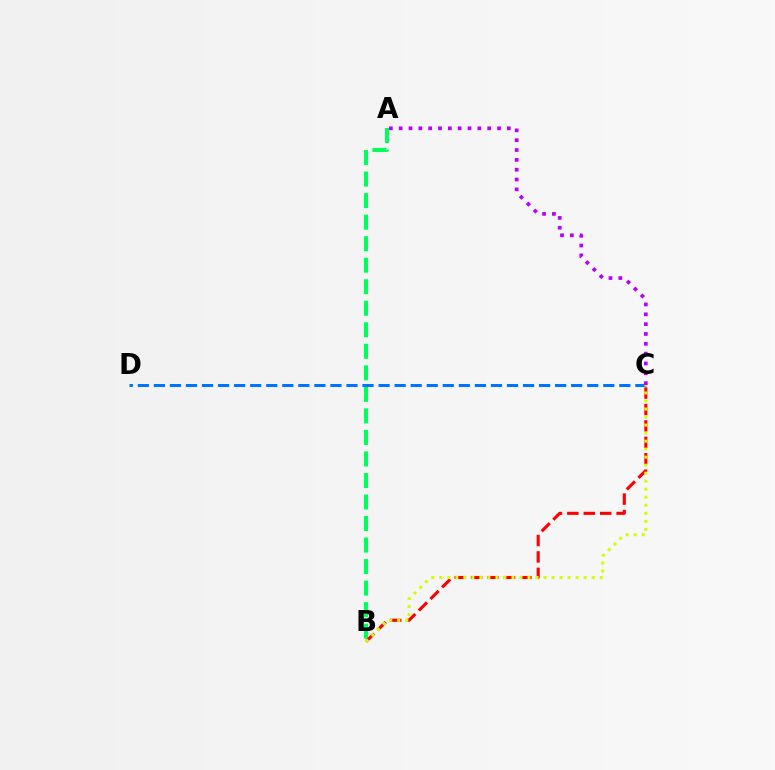{('A', 'B'): [{'color': '#00ff5c', 'line_style': 'dashed', 'thickness': 2.92}], ('B', 'C'): [{'color': '#ff0000', 'line_style': 'dashed', 'thickness': 2.23}, {'color': '#d1ff00', 'line_style': 'dotted', 'thickness': 2.18}], ('C', 'D'): [{'color': '#0074ff', 'line_style': 'dashed', 'thickness': 2.18}], ('A', 'C'): [{'color': '#b900ff', 'line_style': 'dotted', 'thickness': 2.67}]}